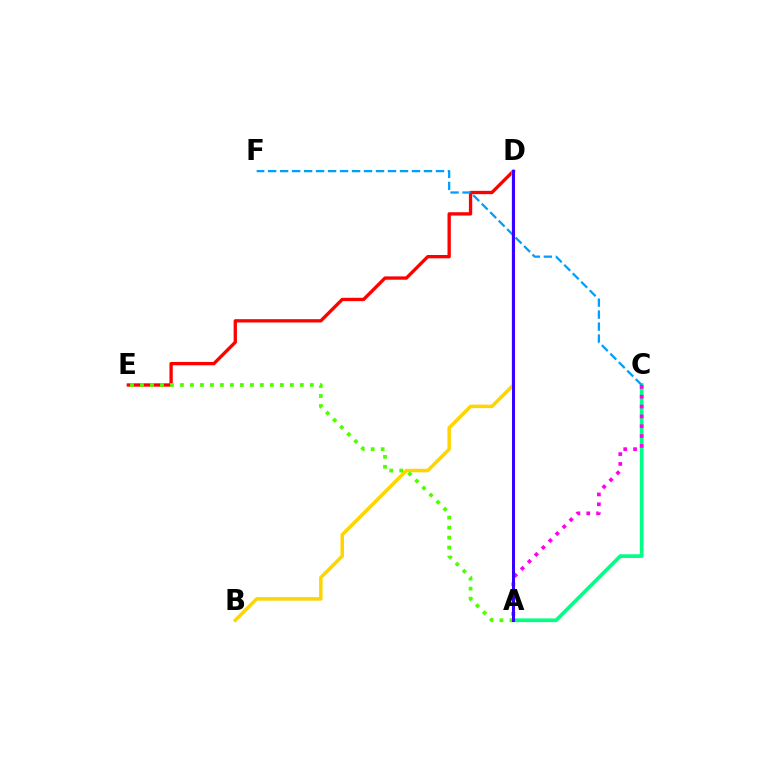{('D', 'E'): [{'color': '#ff0000', 'line_style': 'solid', 'thickness': 2.39}], ('B', 'D'): [{'color': '#ffd500', 'line_style': 'solid', 'thickness': 2.52}], ('A', 'C'): [{'color': '#00ff86', 'line_style': 'solid', 'thickness': 2.66}, {'color': '#ff00ed', 'line_style': 'dotted', 'thickness': 2.67}], ('C', 'F'): [{'color': '#009eff', 'line_style': 'dashed', 'thickness': 1.63}], ('A', 'E'): [{'color': '#4fff00', 'line_style': 'dotted', 'thickness': 2.71}], ('A', 'D'): [{'color': '#3700ff', 'line_style': 'solid', 'thickness': 2.17}]}